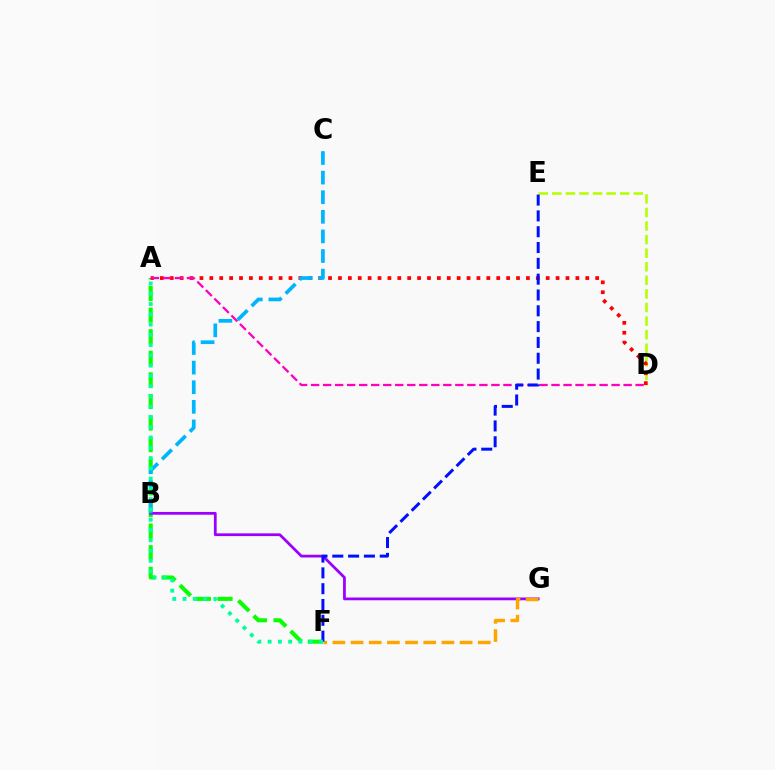{('A', 'F'): [{'color': '#08ff00', 'line_style': 'dashed', 'thickness': 2.93}, {'color': '#00ff9d', 'line_style': 'dotted', 'thickness': 2.79}], ('D', 'E'): [{'color': '#b3ff00', 'line_style': 'dashed', 'thickness': 1.84}], ('A', 'D'): [{'color': '#ff0000', 'line_style': 'dotted', 'thickness': 2.69}, {'color': '#ff00bd', 'line_style': 'dashed', 'thickness': 1.63}], ('B', 'G'): [{'color': '#9b00ff', 'line_style': 'solid', 'thickness': 1.99}], ('F', 'G'): [{'color': '#ffa500', 'line_style': 'dashed', 'thickness': 2.47}], ('B', 'C'): [{'color': '#00b5ff', 'line_style': 'dashed', 'thickness': 2.66}], ('E', 'F'): [{'color': '#0010ff', 'line_style': 'dashed', 'thickness': 2.15}]}